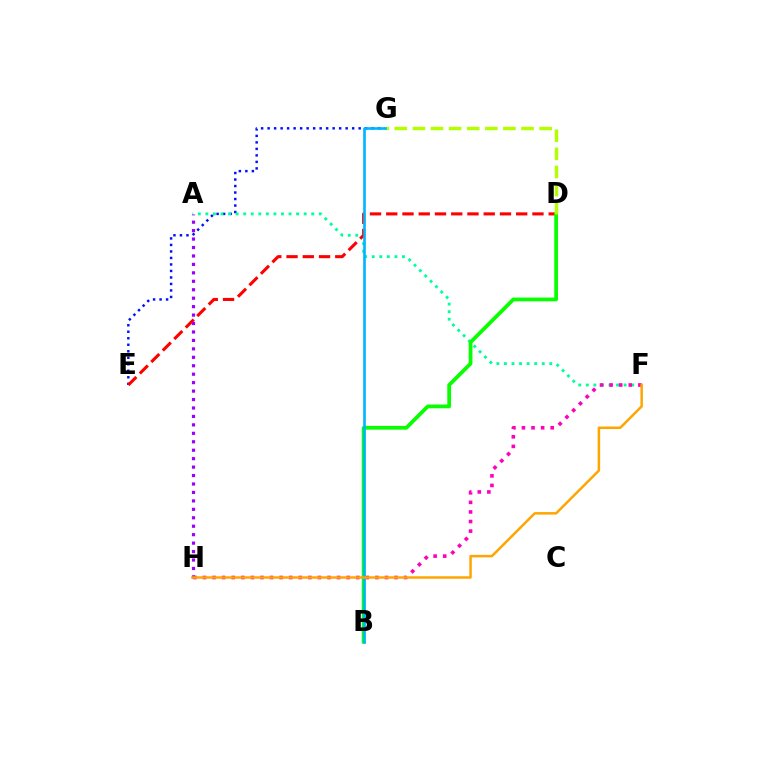{('E', 'G'): [{'color': '#0010ff', 'line_style': 'dotted', 'thickness': 1.77}], ('A', 'F'): [{'color': '#00ff9d', 'line_style': 'dotted', 'thickness': 2.05}], ('F', 'H'): [{'color': '#ff00bd', 'line_style': 'dotted', 'thickness': 2.6}, {'color': '#ffa500', 'line_style': 'solid', 'thickness': 1.79}], ('D', 'E'): [{'color': '#ff0000', 'line_style': 'dashed', 'thickness': 2.21}], ('A', 'H'): [{'color': '#9b00ff', 'line_style': 'dotted', 'thickness': 2.29}], ('B', 'D'): [{'color': '#08ff00', 'line_style': 'solid', 'thickness': 2.7}], ('D', 'G'): [{'color': '#b3ff00', 'line_style': 'dashed', 'thickness': 2.46}], ('B', 'G'): [{'color': '#00b5ff', 'line_style': 'solid', 'thickness': 1.9}]}